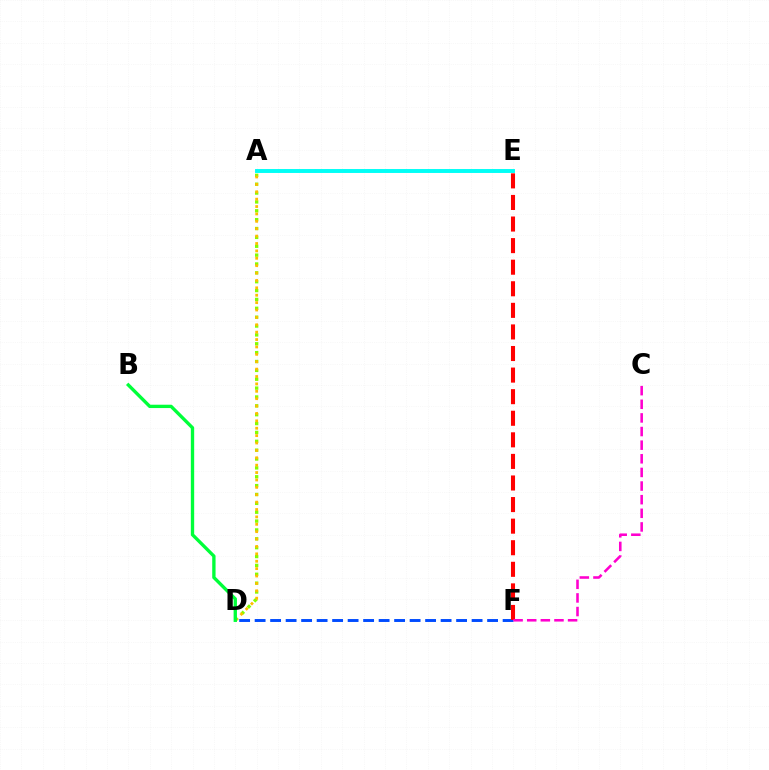{('D', 'F'): [{'color': '#004bff', 'line_style': 'dashed', 'thickness': 2.11}], ('A', 'D'): [{'color': '#84ff00', 'line_style': 'dotted', 'thickness': 2.41}, {'color': '#ffbd00', 'line_style': 'dotted', 'thickness': 2.01}], ('E', 'F'): [{'color': '#ff0000', 'line_style': 'dashed', 'thickness': 2.93}], ('A', 'E'): [{'color': '#7200ff', 'line_style': 'dotted', 'thickness': 1.62}, {'color': '#00fff6', 'line_style': 'solid', 'thickness': 2.82}], ('C', 'F'): [{'color': '#ff00cf', 'line_style': 'dashed', 'thickness': 1.85}], ('B', 'D'): [{'color': '#00ff39', 'line_style': 'solid', 'thickness': 2.41}]}